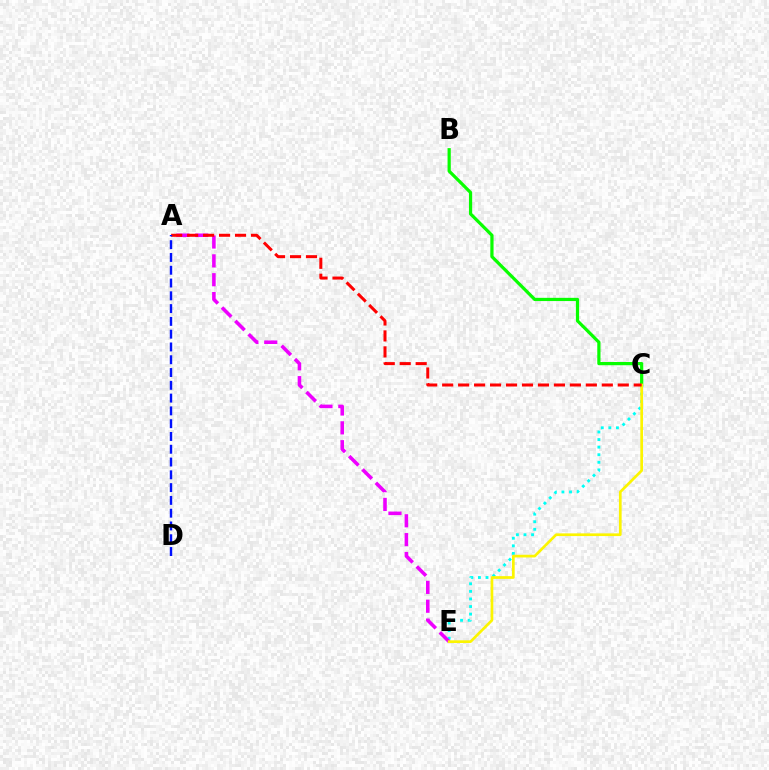{('B', 'C'): [{'color': '#08ff00', 'line_style': 'solid', 'thickness': 2.32}], ('C', 'E'): [{'color': '#00fff6', 'line_style': 'dotted', 'thickness': 2.06}, {'color': '#fcf500', 'line_style': 'solid', 'thickness': 1.94}], ('A', 'E'): [{'color': '#ee00ff', 'line_style': 'dashed', 'thickness': 2.56}], ('A', 'C'): [{'color': '#ff0000', 'line_style': 'dashed', 'thickness': 2.17}], ('A', 'D'): [{'color': '#0010ff', 'line_style': 'dashed', 'thickness': 1.74}]}